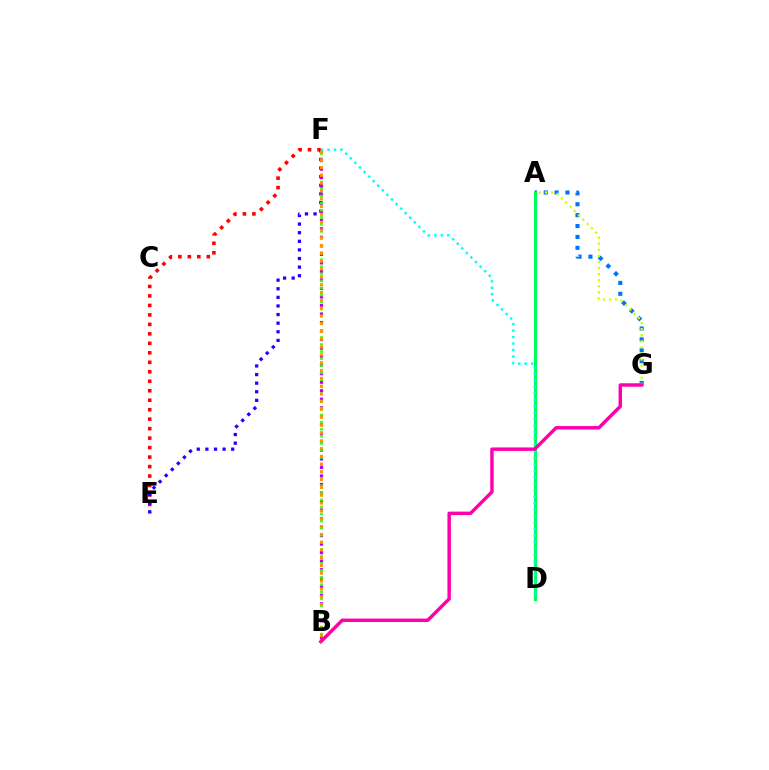{('E', 'F'): [{'color': '#ff0000', 'line_style': 'dotted', 'thickness': 2.58}, {'color': '#2500ff', 'line_style': 'dotted', 'thickness': 2.34}], ('A', 'G'): [{'color': '#0074ff', 'line_style': 'dotted', 'thickness': 2.96}, {'color': '#d1ff00', 'line_style': 'dotted', 'thickness': 1.65}], ('B', 'F'): [{'color': '#b900ff', 'line_style': 'dotted', 'thickness': 2.32}, {'color': '#3dff00', 'line_style': 'dotted', 'thickness': 1.92}, {'color': '#ff9400', 'line_style': 'dotted', 'thickness': 2.12}], ('A', 'D'): [{'color': '#00ff5c', 'line_style': 'solid', 'thickness': 2.22}], ('D', 'F'): [{'color': '#00fff6', 'line_style': 'dotted', 'thickness': 1.76}], ('B', 'G'): [{'color': '#ff00ac', 'line_style': 'solid', 'thickness': 2.48}]}